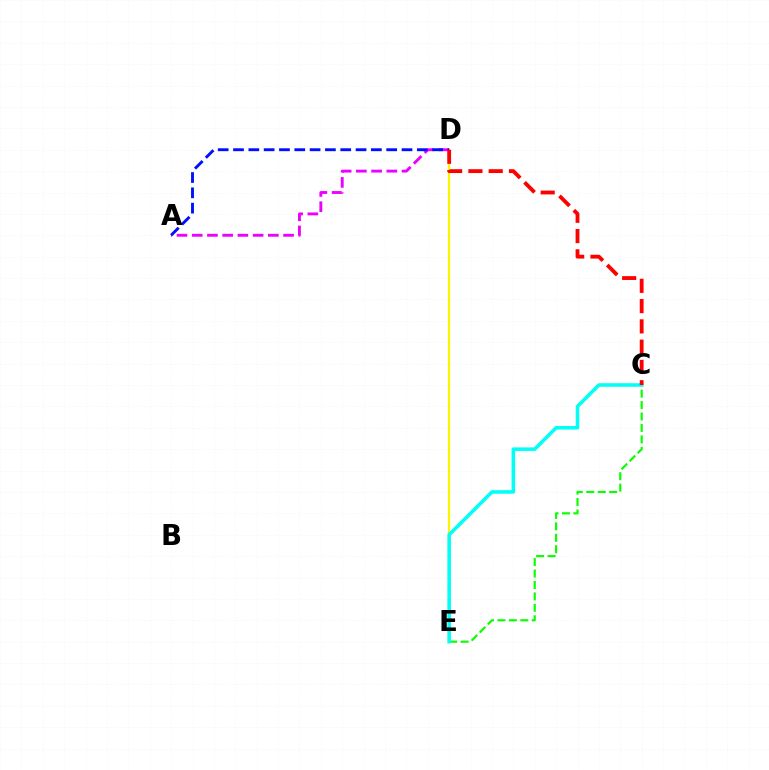{('D', 'E'): [{'color': '#fcf500', 'line_style': 'solid', 'thickness': 1.58}], ('C', 'E'): [{'color': '#08ff00', 'line_style': 'dashed', 'thickness': 1.55}, {'color': '#00fff6', 'line_style': 'solid', 'thickness': 2.56}], ('A', 'D'): [{'color': '#ee00ff', 'line_style': 'dashed', 'thickness': 2.07}, {'color': '#0010ff', 'line_style': 'dashed', 'thickness': 2.08}], ('C', 'D'): [{'color': '#ff0000', 'line_style': 'dashed', 'thickness': 2.76}]}